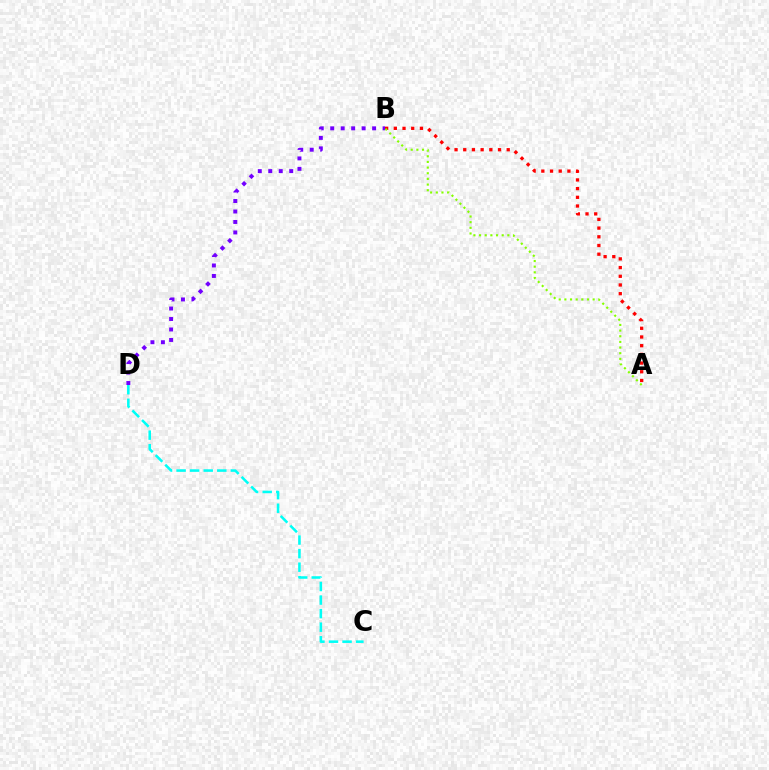{('B', 'D'): [{'color': '#7200ff', 'line_style': 'dotted', 'thickness': 2.85}], ('C', 'D'): [{'color': '#00fff6', 'line_style': 'dashed', 'thickness': 1.84}], ('A', 'B'): [{'color': '#ff0000', 'line_style': 'dotted', 'thickness': 2.36}, {'color': '#84ff00', 'line_style': 'dotted', 'thickness': 1.54}]}